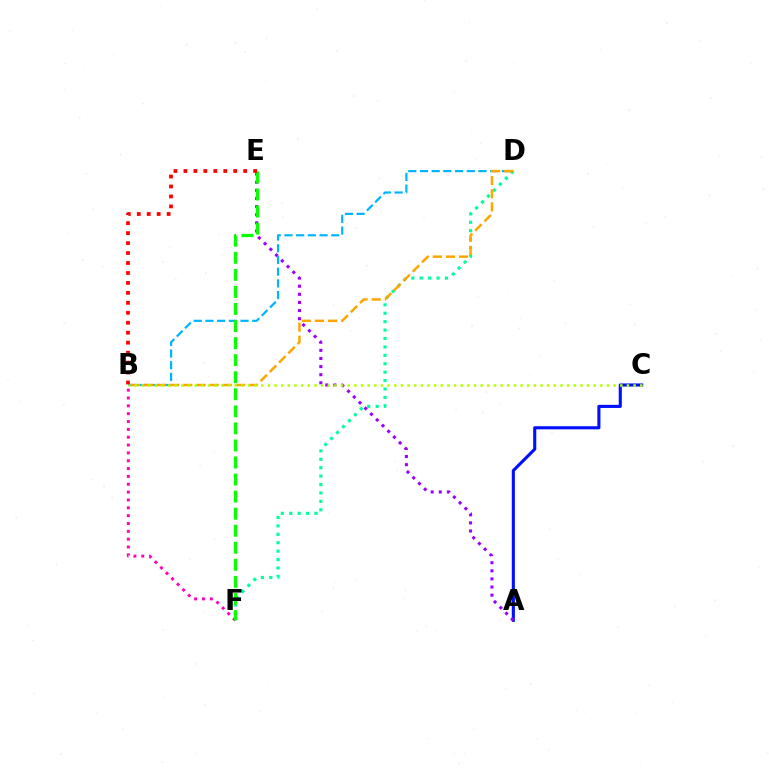{('A', 'C'): [{'color': '#0010ff', 'line_style': 'solid', 'thickness': 2.23}], ('D', 'F'): [{'color': '#00ff9d', 'line_style': 'dotted', 'thickness': 2.29}], ('A', 'E'): [{'color': '#9b00ff', 'line_style': 'dotted', 'thickness': 2.2}], ('B', 'D'): [{'color': '#00b5ff', 'line_style': 'dashed', 'thickness': 1.59}, {'color': '#ffa500', 'line_style': 'dashed', 'thickness': 1.78}], ('B', 'C'): [{'color': '#b3ff00', 'line_style': 'dotted', 'thickness': 1.81}], ('B', 'F'): [{'color': '#ff00bd', 'line_style': 'dotted', 'thickness': 2.13}], ('E', 'F'): [{'color': '#08ff00', 'line_style': 'dashed', 'thickness': 2.32}], ('B', 'E'): [{'color': '#ff0000', 'line_style': 'dotted', 'thickness': 2.71}]}